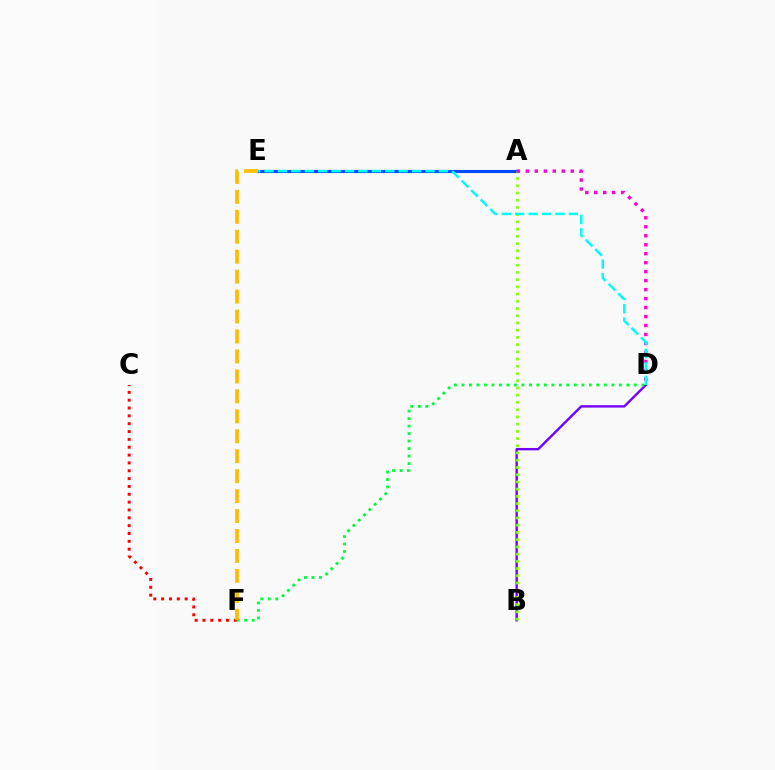{('C', 'F'): [{'color': '#ff0000', 'line_style': 'dotted', 'thickness': 2.13}], ('B', 'D'): [{'color': '#7200ff', 'line_style': 'solid', 'thickness': 1.72}], ('A', 'E'): [{'color': '#004bff', 'line_style': 'solid', 'thickness': 2.25}], ('A', 'B'): [{'color': '#84ff00', 'line_style': 'dotted', 'thickness': 1.96}], ('D', 'F'): [{'color': '#00ff39', 'line_style': 'dotted', 'thickness': 2.04}], ('A', 'D'): [{'color': '#ff00cf', 'line_style': 'dotted', 'thickness': 2.44}], ('E', 'F'): [{'color': '#ffbd00', 'line_style': 'dashed', 'thickness': 2.71}], ('D', 'E'): [{'color': '#00fff6', 'line_style': 'dashed', 'thickness': 1.82}]}